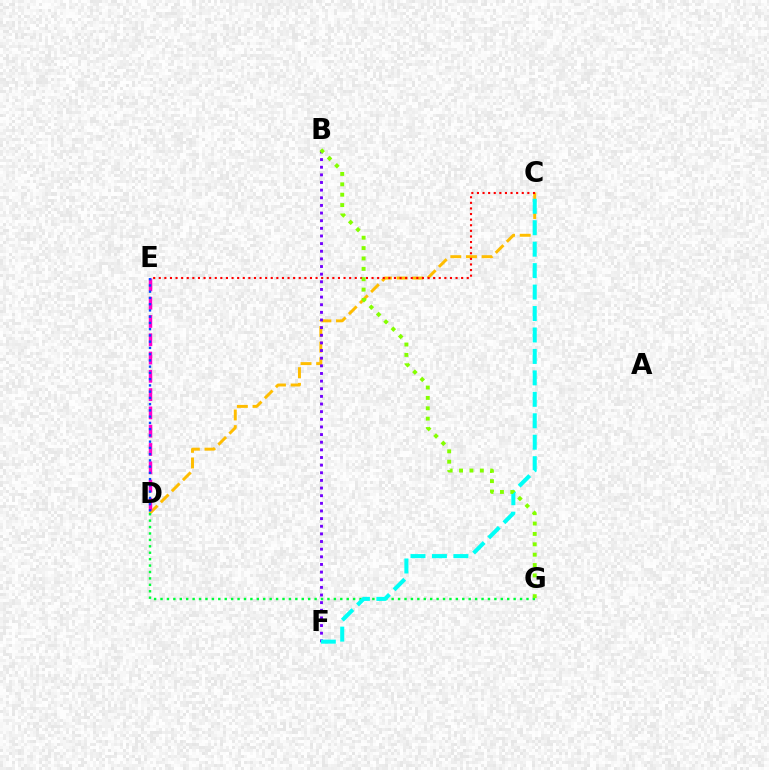{('C', 'D'): [{'color': '#ffbd00', 'line_style': 'dashed', 'thickness': 2.13}], ('D', 'E'): [{'color': '#ff00cf', 'line_style': 'dashed', 'thickness': 2.48}, {'color': '#004bff', 'line_style': 'dotted', 'thickness': 1.7}], ('D', 'G'): [{'color': '#00ff39', 'line_style': 'dotted', 'thickness': 1.74}], ('C', 'E'): [{'color': '#ff0000', 'line_style': 'dotted', 'thickness': 1.52}], ('B', 'F'): [{'color': '#7200ff', 'line_style': 'dotted', 'thickness': 2.08}], ('C', 'F'): [{'color': '#00fff6', 'line_style': 'dashed', 'thickness': 2.91}], ('B', 'G'): [{'color': '#84ff00', 'line_style': 'dotted', 'thickness': 2.82}]}